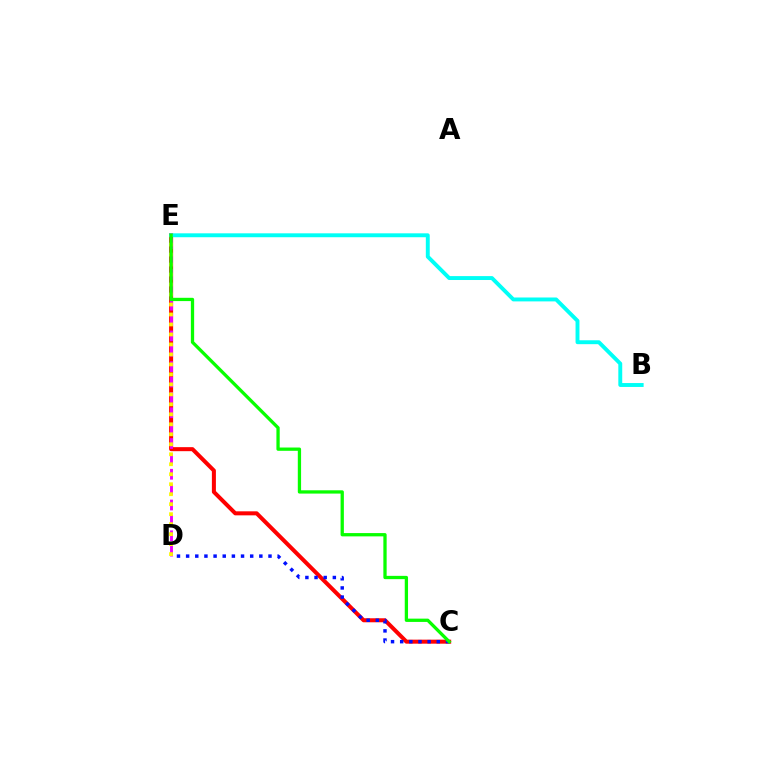{('C', 'E'): [{'color': '#ff0000', 'line_style': 'solid', 'thickness': 2.9}, {'color': '#08ff00', 'line_style': 'solid', 'thickness': 2.37}], ('D', 'E'): [{'color': '#ee00ff', 'line_style': 'dashed', 'thickness': 2.09}, {'color': '#fcf500', 'line_style': 'dotted', 'thickness': 2.71}], ('C', 'D'): [{'color': '#0010ff', 'line_style': 'dotted', 'thickness': 2.49}], ('B', 'E'): [{'color': '#00fff6', 'line_style': 'solid', 'thickness': 2.81}]}